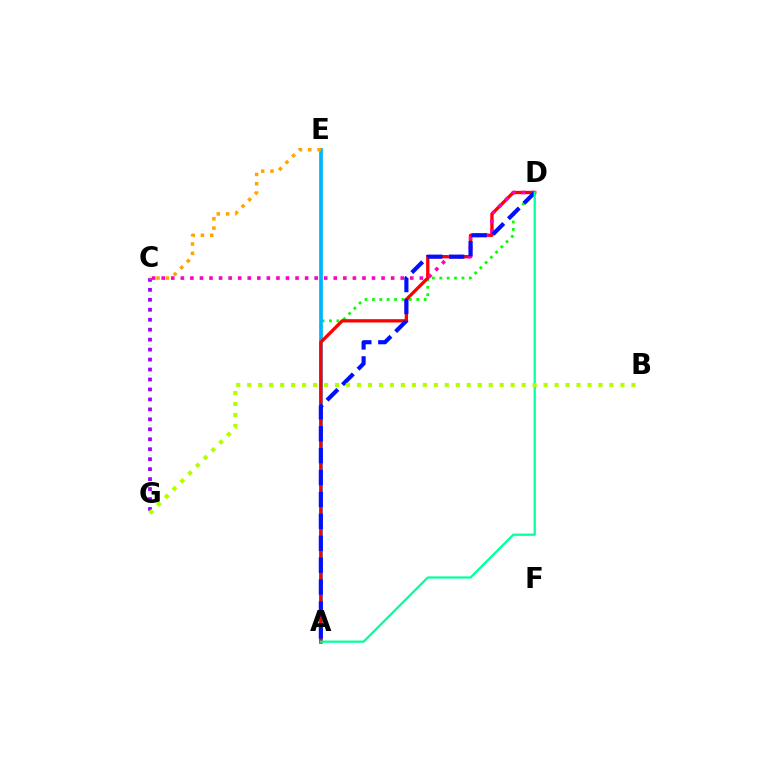{('A', 'D'): [{'color': '#08ff00', 'line_style': 'dotted', 'thickness': 2.01}, {'color': '#ff0000', 'line_style': 'solid', 'thickness': 2.39}, {'color': '#0010ff', 'line_style': 'dashed', 'thickness': 2.98}, {'color': '#00ff9d', 'line_style': 'solid', 'thickness': 1.6}], ('A', 'E'): [{'color': '#00b5ff', 'line_style': 'solid', 'thickness': 2.66}], ('C', 'G'): [{'color': '#9b00ff', 'line_style': 'dotted', 'thickness': 2.71}], ('C', 'E'): [{'color': '#ffa500', 'line_style': 'dotted', 'thickness': 2.53}], ('C', 'D'): [{'color': '#ff00bd', 'line_style': 'dotted', 'thickness': 2.6}], ('B', 'G'): [{'color': '#b3ff00', 'line_style': 'dotted', 'thickness': 2.98}]}